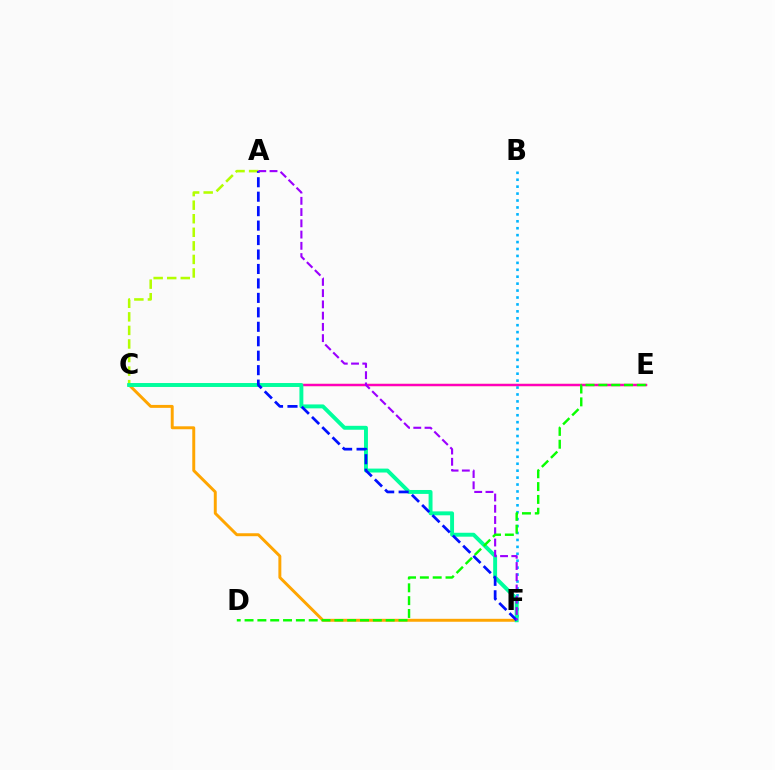{('C', 'E'): [{'color': '#ff0000', 'line_style': 'solid', 'thickness': 1.6}, {'color': '#ff00bd', 'line_style': 'solid', 'thickness': 1.62}], ('C', 'F'): [{'color': '#ffa500', 'line_style': 'solid', 'thickness': 2.12}, {'color': '#00ff9d', 'line_style': 'solid', 'thickness': 2.82}], ('B', 'F'): [{'color': '#00b5ff', 'line_style': 'dotted', 'thickness': 1.88}], ('A', 'C'): [{'color': '#b3ff00', 'line_style': 'dashed', 'thickness': 1.84}], ('A', 'F'): [{'color': '#0010ff', 'line_style': 'dashed', 'thickness': 1.96}, {'color': '#9b00ff', 'line_style': 'dashed', 'thickness': 1.53}], ('D', 'E'): [{'color': '#08ff00', 'line_style': 'dashed', 'thickness': 1.74}]}